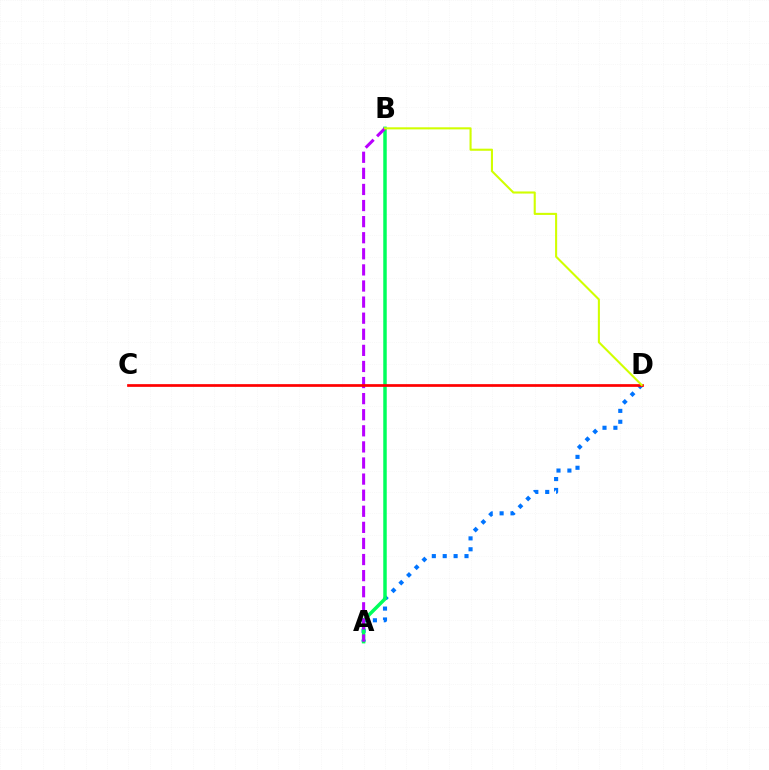{('A', 'D'): [{'color': '#0074ff', 'line_style': 'dotted', 'thickness': 2.96}], ('A', 'B'): [{'color': '#00ff5c', 'line_style': 'solid', 'thickness': 2.51}, {'color': '#b900ff', 'line_style': 'dashed', 'thickness': 2.19}], ('C', 'D'): [{'color': '#ff0000', 'line_style': 'solid', 'thickness': 1.95}], ('B', 'D'): [{'color': '#d1ff00', 'line_style': 'solid', 'thickness': 1.51}]}